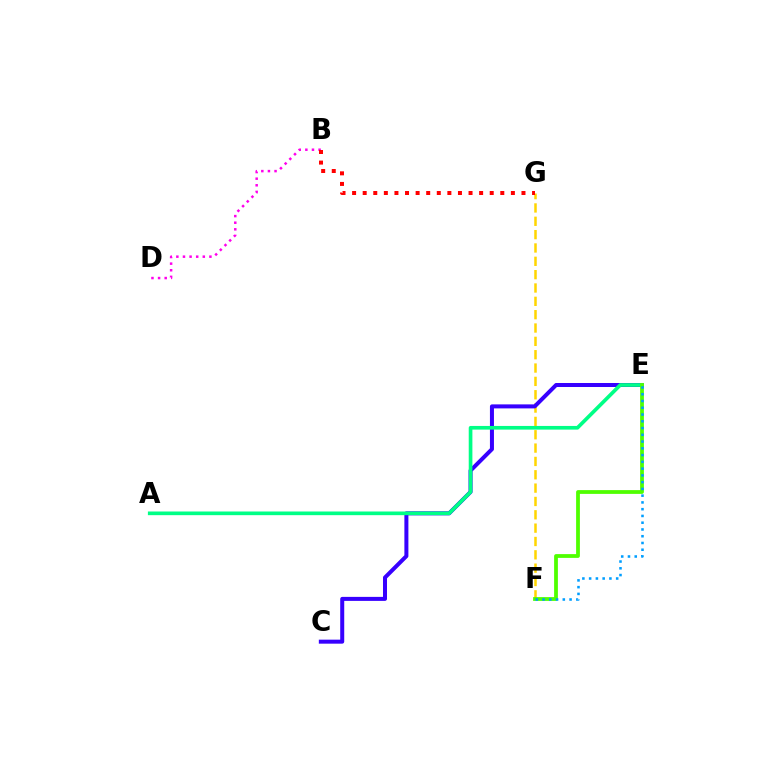{('F', 'G'): [{'color': '#ffd500', 'line_style': 'dashed', 'thickness': 1.81}], ('B', 'D'): [{'color': '#ff00ed', 'line_style': 'dotted', 'thickness': 1.8}], ('C', 'E'): [{'color': '#3700ff', 'line_style': 'solid', 'thickness': 2.89}], ('B', 'G'): [{'color': '#ff0000', 'line_style': 'dotted', 'thickness': 2.88}], ('A', 'E'): [{'color': '#00ff86', 'line_style': 'solid', 'thickness': 2.64}], ('E', 'F'): [{'color': '#4fff00', 'line_style': 'solid', 'thickness': 2.72}, {'color': '#009eff', 'line_style': 'dotted', 'thickness': 1.84}]}